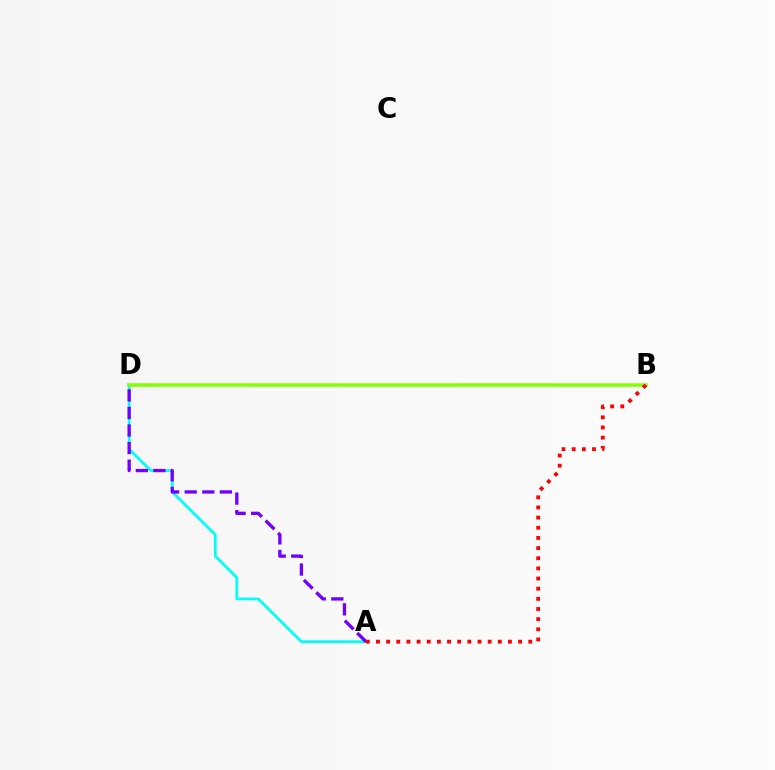{('A', 'D'): [{'color': '#00fff6', 'line_style': 'solid', 'thickness': 1.97}, {'color': '#7200ff', 'line_style': 'dashed', 'thickness': 2.39}], ('B', 'D'): [{'color': '#84ff00', 'line_style': 'solid', 'thickness': 2.56}], ('A', 'B'): [{'color': '#ff0000', 'line_style': 'dotted', 'thickness': 2.76}]}